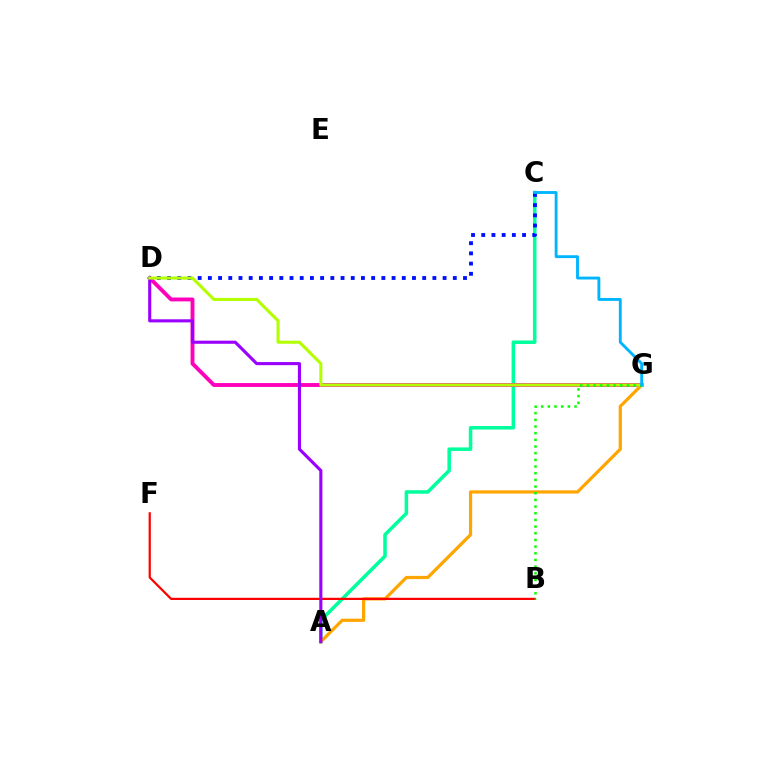{('A', 'C'): [{'color': '#00ff9d', 'line_style': 'solid', 'thickness': 2.54}], ('D', 'G'): [{'color': '#ff00bd', 'line_style': 'solid', 'thickness': 2.79}, {'color': '#b3ff00', 'line_style': 'solid', 'thickness': 2.2}], ('C', 'D'): [{'color': '#0010ff', 'line_style': 'dotted', 'thickness': 2.77}], ('A', 'G'): [{'color': '#ffa500', 'line_style': 'solid', 'thickness': 2.31}], ('B', 'F'): [{'color': '#ff0000', 'line_style': 'solid', 'thickness': 1.59}], ('A', 'D'): [{'color': '#9b00ff', 'line_style': 'solid', 'thickness': 2.23}], ('B', 'G'): [{'color': '#08ff00', 'line_style': 'dotted', 'thickness': 1.81}], ('C', 'G'): [{'color': '#00b5ff', 'line_style': 'solid', 'thickness': 2.07}]}